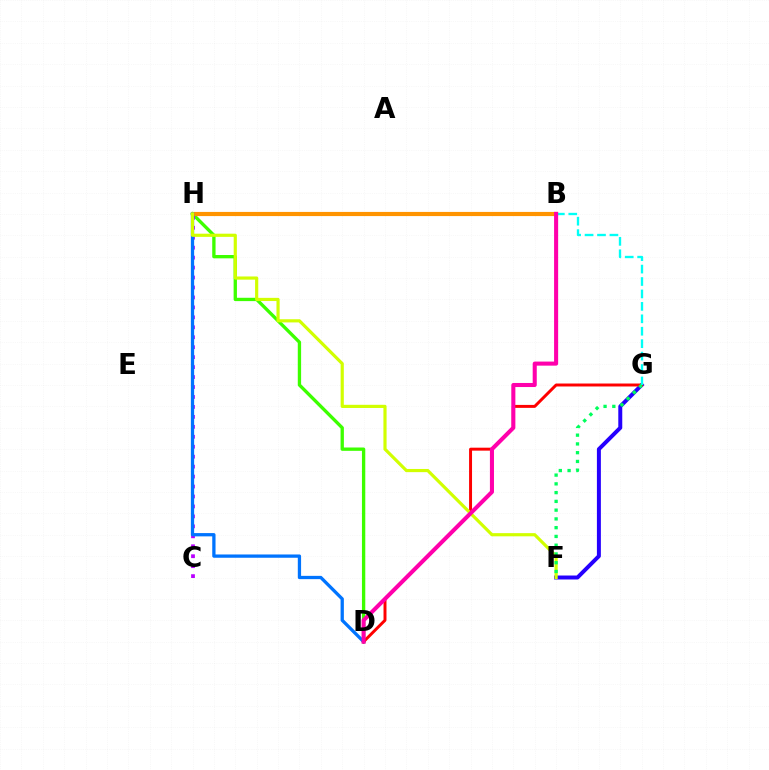{('D', 'H'): [{'color': '#3dff00', 'line_style': 'solid', 'thickness': 2.4}, {'color': '#0074ff', 'line_style': 'solid', 'thickness': 2.36}], ('B', 'H'): [{'color': '#ff9400', 'line_style': 'solid', 'thickness': 3.0}], ('F', 'G'): [{'color': '#2500ff', 'line_style': 'solid', 'thickness': 2.86}, {'color': '#00ff5c', 'line_style': 'dotted', 'thickness': 2.38}], ('C', 'H'): [{'color': '#b900ff', 'line_style': 'dotted', 'thickness': 2.7}], ('D', 'G'): [{'color': '#ff0000', 'line_style': 'solid', 'thickness': 2.13}], ('F', 'H'): [{'color': '#d1ff00', 'line_style': 'solid', 'thickness': 2.29}], ('B', 'G'): [{'color': '#00fff6', 'line_style': 'dashed', 'thickness': 1.69}], ('B', 'D'): [{'color': '#ff00ac', 'line_style': 'solid', 'thickness': 2.93}]}